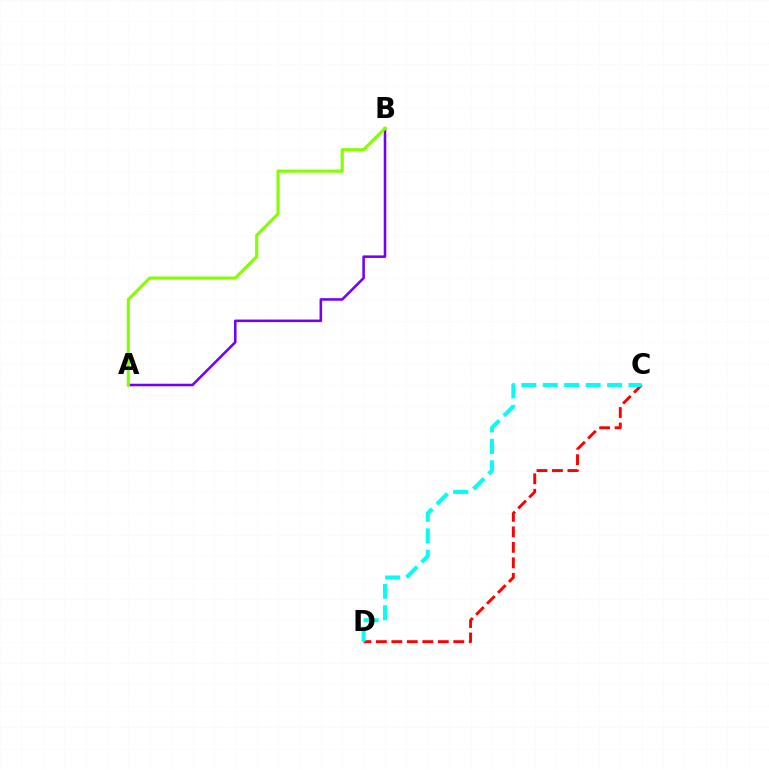{('C', 'D'): [{'color': '#ff0000', 'line_style': 'dashed', 'thickness': 2.1}, {'color': '#00fff6', 'line_style': 'dashed', 'thickness': 2.91}], ('A', 'B'): [{'color': '#7200ff', 'line_style': 'solid', 'thickness': 1.83}, {'color': '#84ff00', 'line_style': 'solid', 'thickness': 2.25}]}